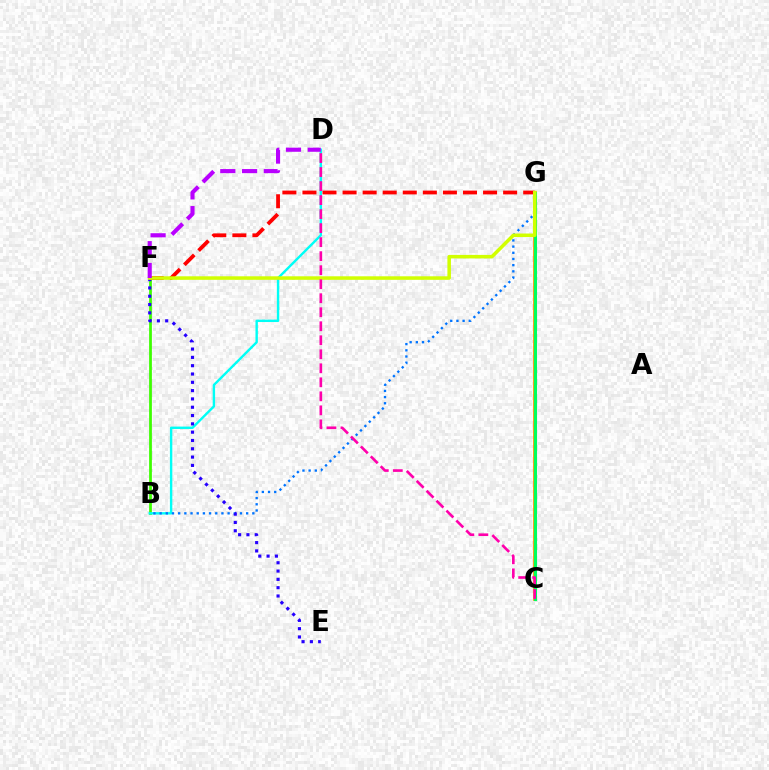{('B', 'F'): [{'color': '#3dff00', 'line_style': 'solid', 'thickness': 1.98}], ('C', 'G'): [{'color': '#ff9400', 'line_style': 'solid', 'thickness': 2.68}, {'color': '#00ff5c', 'line_style': 'solid', 'thickness': 2.23}], ('B', 'D'): [{'color': '#00fff6', 'line_style': 'solid', 'thickness': 1.72}], ('B', 'G'): [{'color': '#0074ff', 'line_style': 'dotted', 'thickness': 1.68}], ('E', 'F'): [{'color': '#2500ff', 'line_style': 'dotted', 'thickness': 2.26}], ('F', 'G'): [{'color': '#ff0000', 'line_style': 'dashed', 'thickness': 2.73}, {'color': '#d1ff00', 'line_style': 'solid', 'thickness': 2.54}], ('C', 'D'): [{'color': '#ff00ac', 'line_style': 'dashed', 'thickness': 1.9}], ('D', 'F'): [{'color': '#b900ff', 'line_style': 'dashed', 'thickness': 2.96}]}